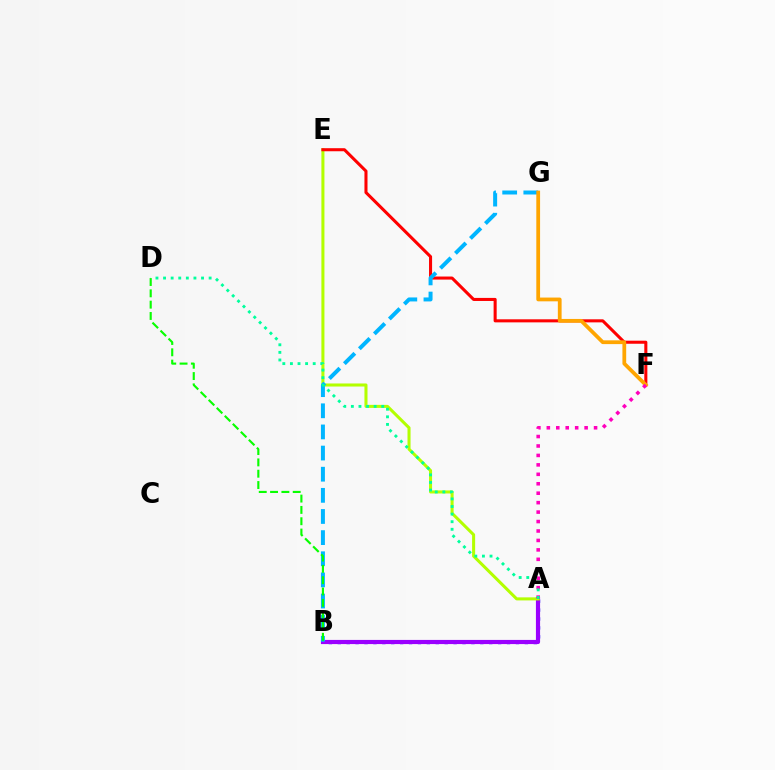{('A', 'B'): [{'color': '#0010ff', 'line_style': 'dotted', 'thickness': 2.42}, {'color': '#9b00ff', 'line_style': 'solid', 'thickness': 2.99}], ('A', 'E'): [{'color': '#b3ff00', 'line_style': 'solid', 'thickness': 2.19}], ('E', 'F'): [{'color': '#ff0000', 'line_style': 'solid', 'thickness': 2.2}], ('B', 'G'): [{'color': '#00b5ff', 'line_style': 'dashed', 'thickness': 2.87}], ('F', 'G'): [{'color': '#ffa500', 'line_style': 'solid', 'thickness': 2.71}], ('A', 'F'): [{'color': '#ff00bd', 'line_style': 'dotted', 'thickness': 2.57}], ('B', 'D'): [{'color': '#08ff00', 'line_style': 'dashed', 'thickness': 1.54}], ('A', 'D'): [{'color': '#00ff9d', 'line_style': 'dotted', 'thickness': 2.06}]}